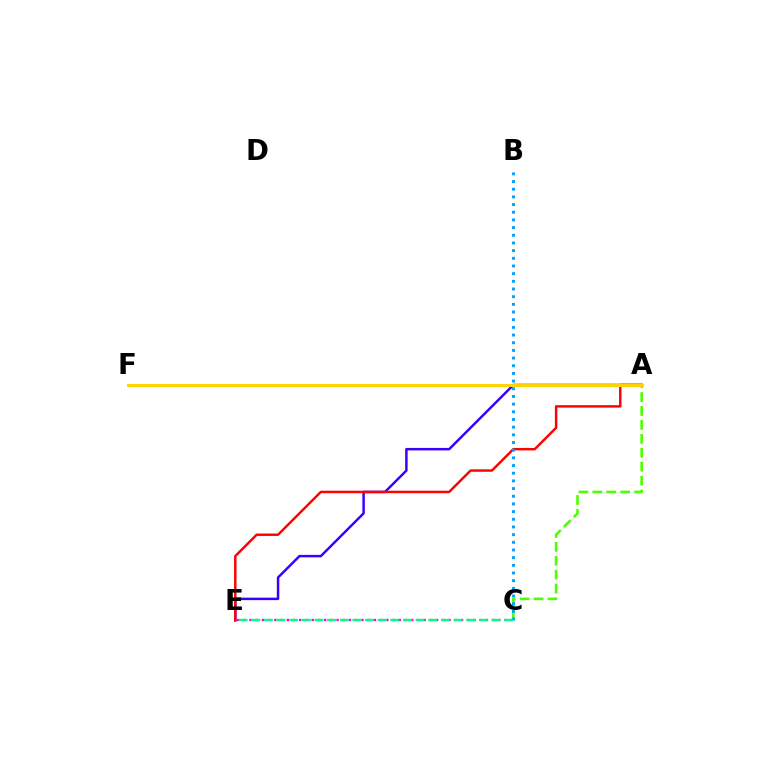{('C', 'E'): [{'color': '#ff00ed', 'line_style': 'dotted', 'thickness': 1.69}, {'color': '#00ff86', 'line_style': 'dashed', 'thickness': 1.72}], ('A', 'E'): [{'color': '#3700ff', 'line_style': 'solid', 'thickness': 1.78}, {'color': '#ff0000', 'line_style': 'solid', 'thickness': 1.76}], ('A', 'C'): [{'color': '#4fff00', 'line_style': 'dashed', 'thickness': 1.89}], ('B', 'C'): [{'color': '#009eff', 'line_style': 'dotted', 'thickness': 2.09}], ('A', 'F'): [{'color': '#ffd500', 'line_style': 'solid', 'thickness': 2.13}]}